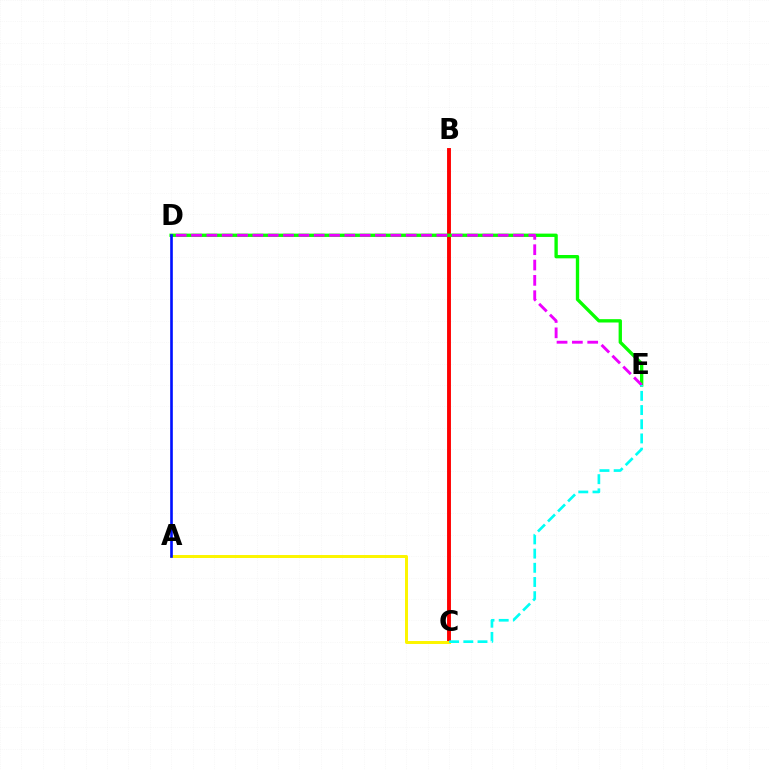{('B', 'C'): [{'color': '#ff0000', 'line_style': 'solid', 'thickness': 2.8}], ('D', 'E'): [{'color': '#08ff00', 'line_style': 'solid', 'thickness': 2.41}, {'color': '#ee00ff', 'line_style': 'dashed', 'thickness': 2.08}], ('A', 'C'): [{'color': '#fcf500', 'line_style': 'solid', 'thickness': 2.15}], ('A', 'D'): [{'color': '#0010ff', 'line_style': 'solid', 'thickness': 1.9}], ('C', 'E'): [{'color': '#00fff6', 'line_style': 'dashed', 'thickness': 1.93}]}